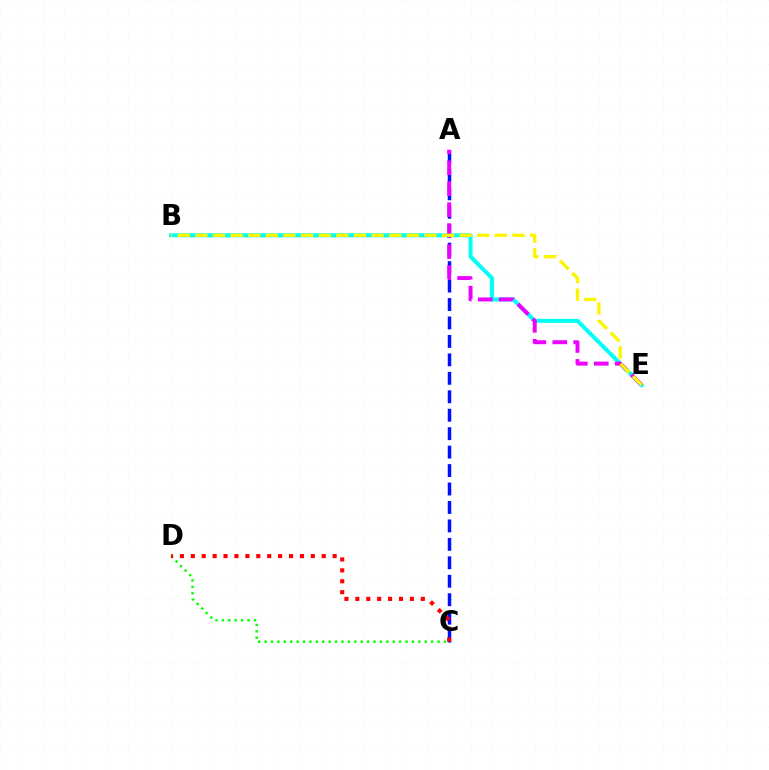{('A', 'C'): [{'color': '#0010ff', 'line_style': 'dashed', 'thickness': 2.51}], ('B', 'E'): [{'color': '#00fff6', 'line_style': 'solid', 'thickness': 2.88}, {'color': '#fcf500', 'line_style': 'dashed', 'thickness': 2.39}], ('C', 'D'): [{'color': '#08ff00', 'line_style': 'dotted', 'thickness': 1.74}, {'color': '#ff0000', 'line_style': 'dotted', 'thickness': 2.96}], ('A', 'E'): [{'color': '#ee00ff', 'line_style': 'dashed', 'thickness': 2.85}]}